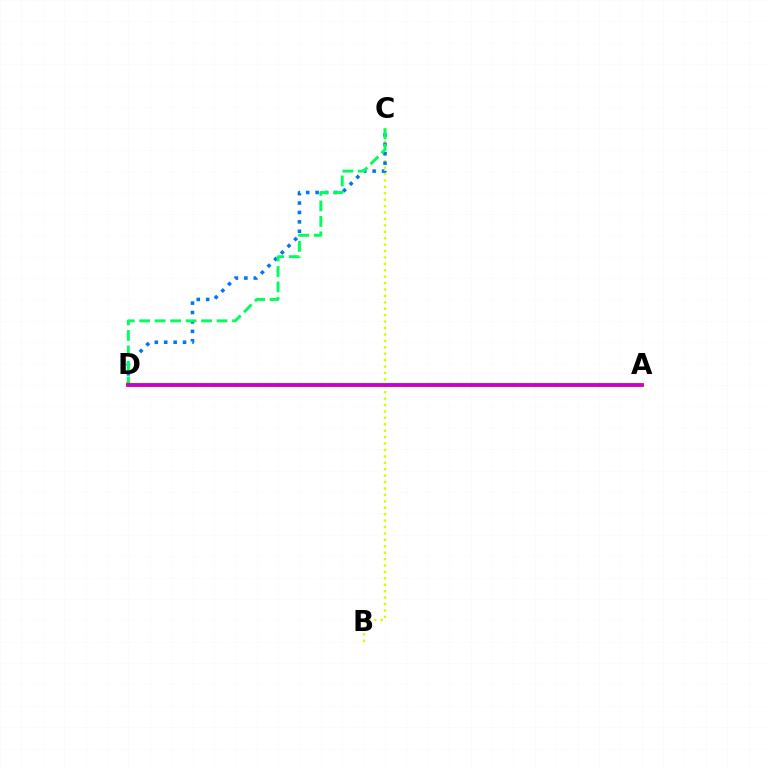{('B', 'C'): [{'color': '#d1ff00', 'line_style': 'dotted', 'thickness': 1.74}], ('C', 'D'): [{'color': '#0074ff', 'line_style': 'dotted', 'thickness': 2.56}, {'color': '#00ff5c', 'line_style': 'dashed', 'thickness': 2.1}], ('A', 'D'): [{'color': '#ff0000', 'line_style': 'solid', 'thickness': 2.69}, {'color': '#b900ff', 'line_style': 'solid', 'thickness': 1.71}]}